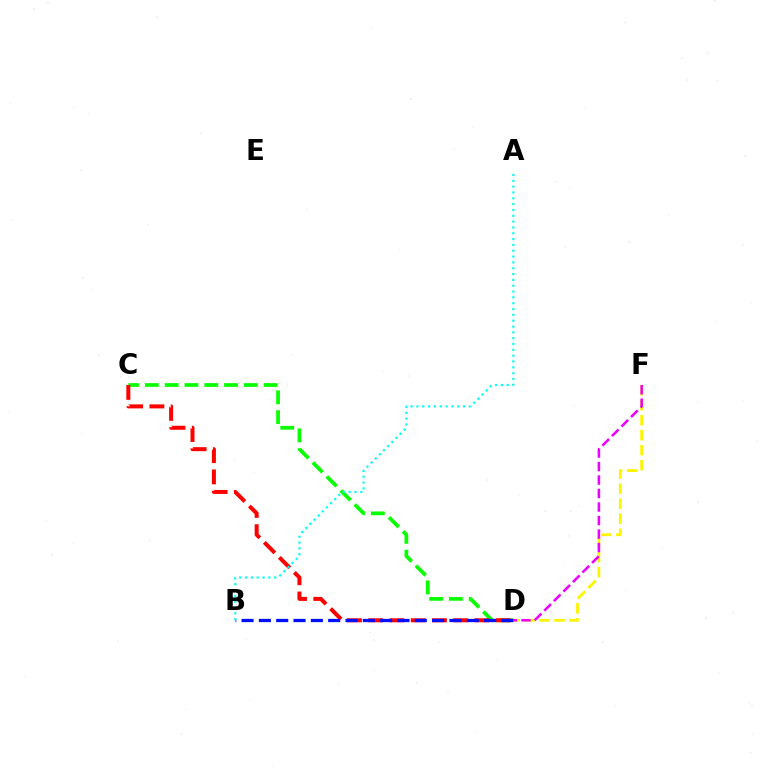{('D', 'F'): [{'color': '#fcf500', 'line_style': 'dashed', 'thickness': 2.04}, {'color': '#ee00ff', 'line_style': 'dashed', 'thickness': 1.83}], ('C', 'D'): [{'color': '#08ff00', 'line_style': 'dashed', 'thickness': 2.69}, {'color': '#ff0000', 'line_style': 'dashed', 'thickness': 2.89}], ('B', 'D'): [{'color': '#0010ff', 'line_style': 'dashed', 'thickness': 2.35}], ('A', 'B'): [{'color': '#00fff6', 'line_style': 'dotted', 'thickness': 1.58}]}